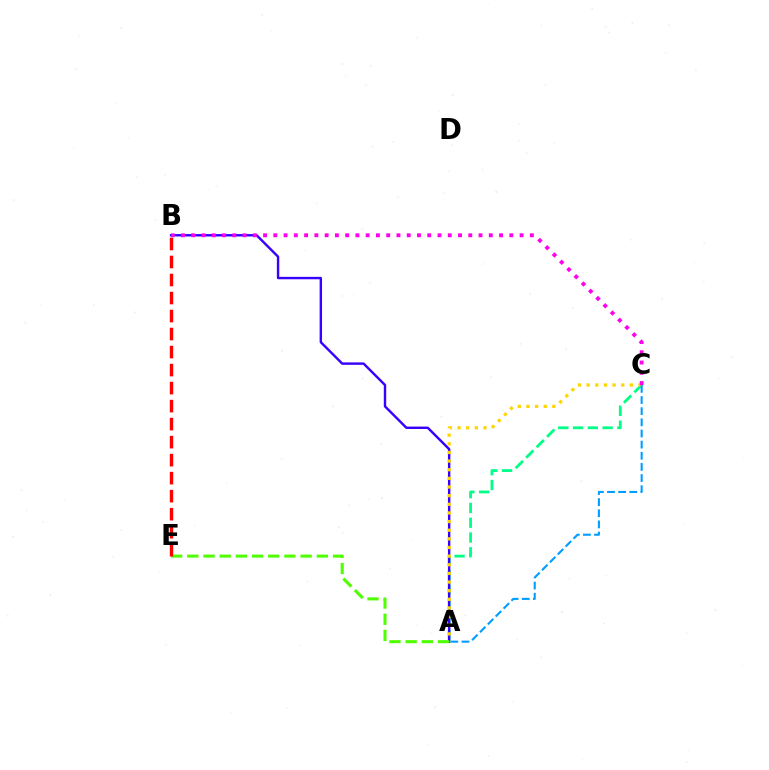{('A', 'C'): [{'color': '#00ff86', 'line_style': 'dashed', 'thickness': 2.01}, {'color': '#ffd500', 'line_style': 'dotted', 'thickness': 2.35}, {'color': '#009eff', 'line_style': 'dashed', 'thickness': 1.51}], ('A', 'B'): [{'color': '#3700ff', 'line_style': 'solid', 'thickness': 1.74}], ('A', 'E'): [{'color': '#4fff00', 'line_style': 'dashed', 'thickness': 2.2}], ('B', 'C'): [{'color': '#ff00ed', 'line_style': 'dotted', 'thickness': 2.79}], ('B', 'E'): [{'color': '#ff0000', 'line_style': 'dashed', 'thickness': 2.45}]}